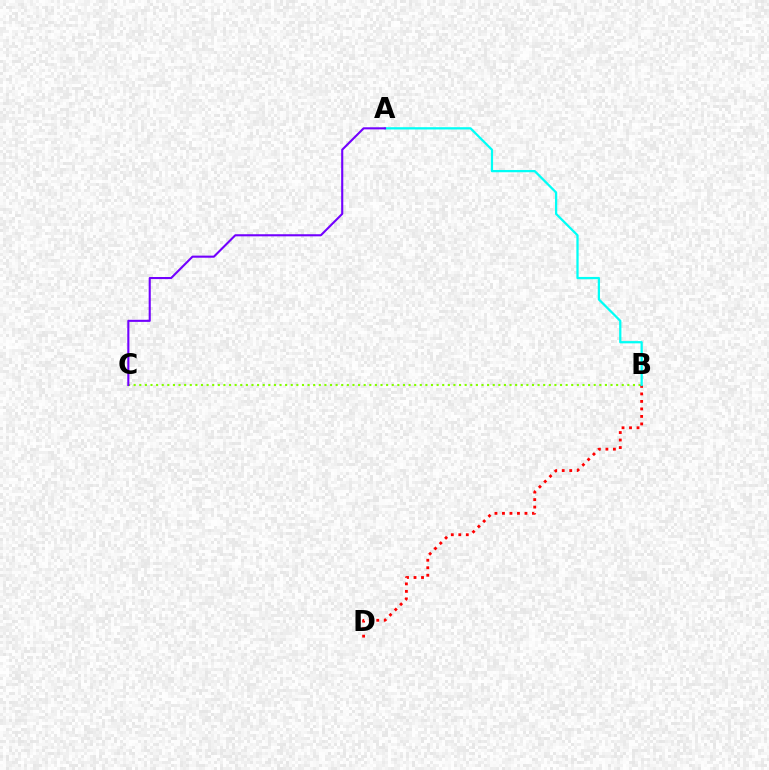{('B', 'C'): [{'color': '#84ff00', 'line_style': 'dotted', 'thickness': 1.52}], ('B', 'D'): [{'color': '#ff0000', 'line_style': 'dotted', 'thickness': 2.04}], ('A', 'B'): [{'color': '#00fff6', 'line_style': 'solid', 'thickness': 1.62}], ('A', 'C'): [{'color': '#7200ff', 'line_style': 'solid', 'thickness': 1.51}]}